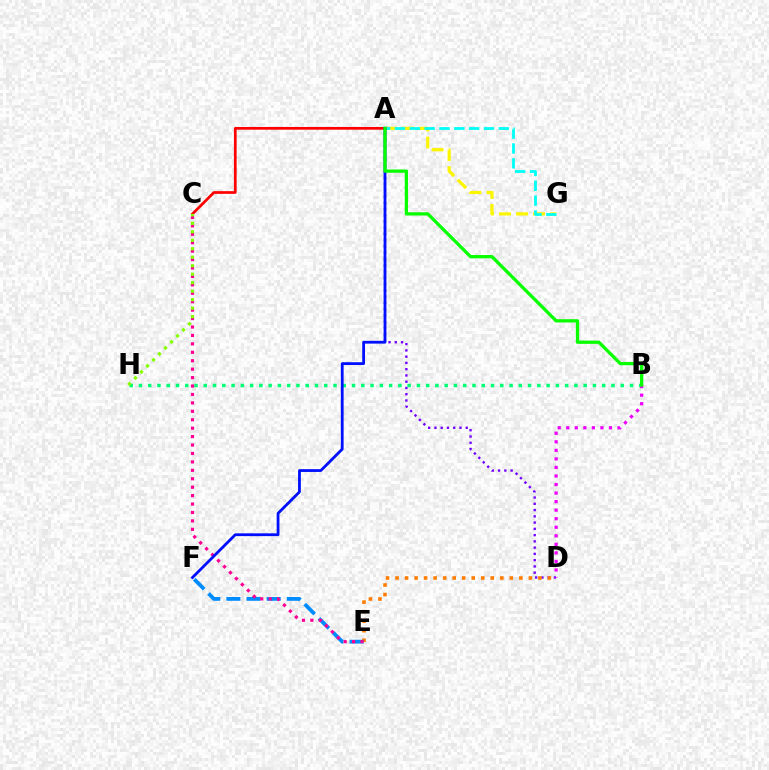{('A', 'D'): [{'color': '#7200ff', 'line_style': 'dotted', 'thickness': 1.7}], ('A', 'G'): [{'color': '#fcf500', 'line_style': 'dashed', 'thickness': 2.31}, {'color': '#00fff6', 'line_style': 'dashed', 'thickness': 2.02}], ('B', 'H'): [{'color': '#00ff74', 'line_style': 'dotted', 'thickness': 2.52}], ('D', 'E'): [{'color': '#ff7c00', 'line_style': 'dotted', 'thickness': 2.59}], ('A', 'C'): [{'color': '#ff0000', 'line_style': 'solid', 'thickness': 1.95}], ('E', 'F'): [{'color': '#008cff', 'line_style': 'dashed', 'thickness': 2.73}], ('B', 'D'): [{'color': '#ee00ff', 'line_style': 'dotted', 'thickness': 2.32}], ('C', 'E'): [{'color': '#ff0094', 'line_style': 'dotted', 'thickness': 2.29}], ('C', 'H'): [{'color': '#84ff00', 'line_style': 'dotted', 'thickness': 2.31}], ('A', 'F'): [{'color': '#0010ff', 'line_style': 'solid', 'thickness': 2.01}], ('A', 'B'): [{'color': '#08ff00', 'line_style': 'solid', 'thickness': 2.36}]}